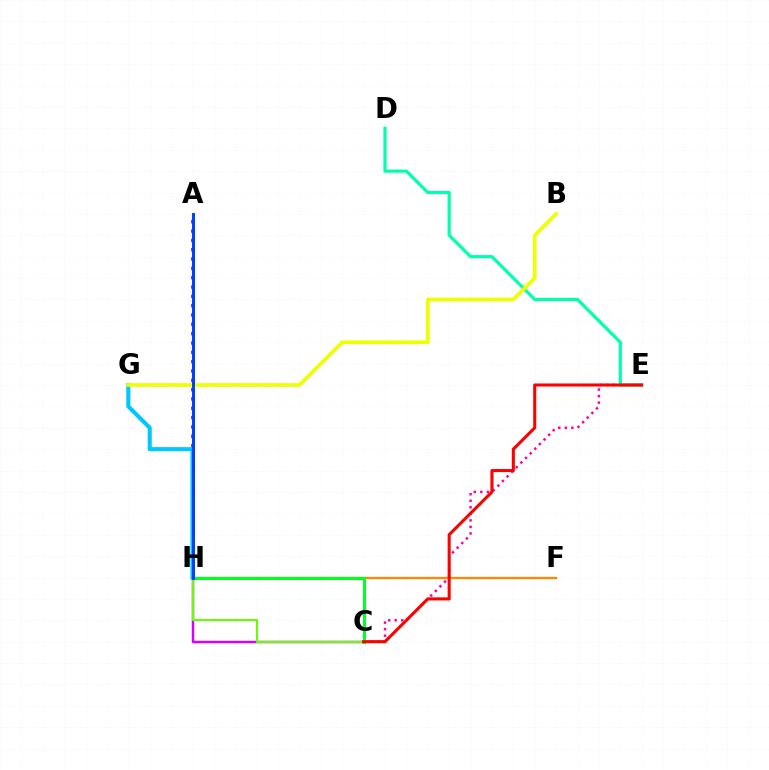{('C', 'E'): [{'color': '#ff00a0', 'line_style': 'dotted', 'thickness': 1.77}, {'color': '#ff0000', 'line_style': 'solid', 'thickness': 2.21}], ('A', 'H'): [{'color': '#4f00ff', 'line_style': 'dotted', 'thickness': 2.53}, {'color': '#003fff', 'line_style': 'solid', 'thickness': 2.13}], ('G', 'H'): [{'color': '#00c7ff', 'line_style': 'solid', 'thickness': 2.94}], ('D', 'E'): [{'color': '#00ffaf', 'line_style': 'solid', 'thickness': 2.29}], ('F', 'H'): [{'color': '#ff8800', 'line_style': 'solid', 'thickness': 1.66}], ('B', 'G'): [{'color': '#eeff00', 'line_style': 'solid', 'thickness': 2.64}], ('C', 'H'): [{'color': '#d600ff', 'line_style': 'solid', 'thickness': 1.77}, {'color': '#66ff00', 'line_style': 'solid', 'thickness': 1.52}, {'color': '#00ff27', 'line_style': 'solid', 'thickness': 2.22}]}